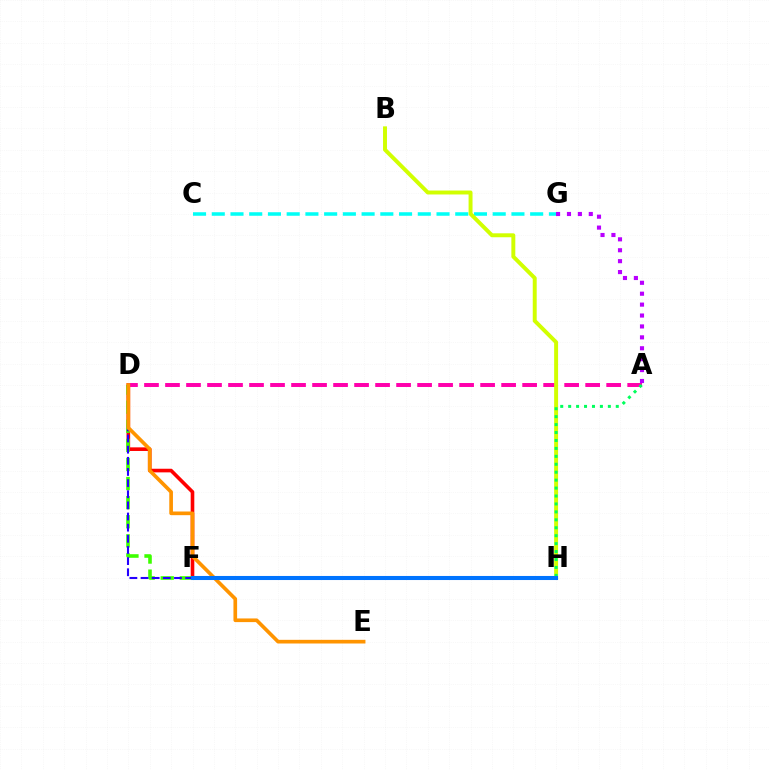{('D', 'F'): [{'color': '#ff0000', 'line_style': 'solid', 'thickness': 2.61}, {'color': '#3dff00', 'line_style': 'dashed', 'thickness': 2.59}, {'color': '#2500ff', 'line_style': 'dashed', 'thickness': 1.51}], ('A', 'D'): [{'color': '#ff00ac', 'line_style': 'dashed', 'thickness': 2.85}], ('C', 'G'): [{'color': '#00fff6', 'line_style': 'dashed', 'thickness': 2.54}], ('A', 'G'): [{'color': '#b900ff', 'line_style': 'dotted', 'thickness': 2.96}], ('D', 'E'): [{'color': '#ff9400', 'line_style': 'solid', 'thickness': 2.64}], ('B', 'H'): [{'color': '#d1ff00', 'line_style': 'solid', 'thickness': 2.84}], ('A', 'H'): [{'color': '#00ff5c', 'line_style': 'dotted', 'thickness': 2.16}], ('F', 'H'): [{'color': '#0074ff', 'line_style': 'solid', 'thickness': 2.92}]}